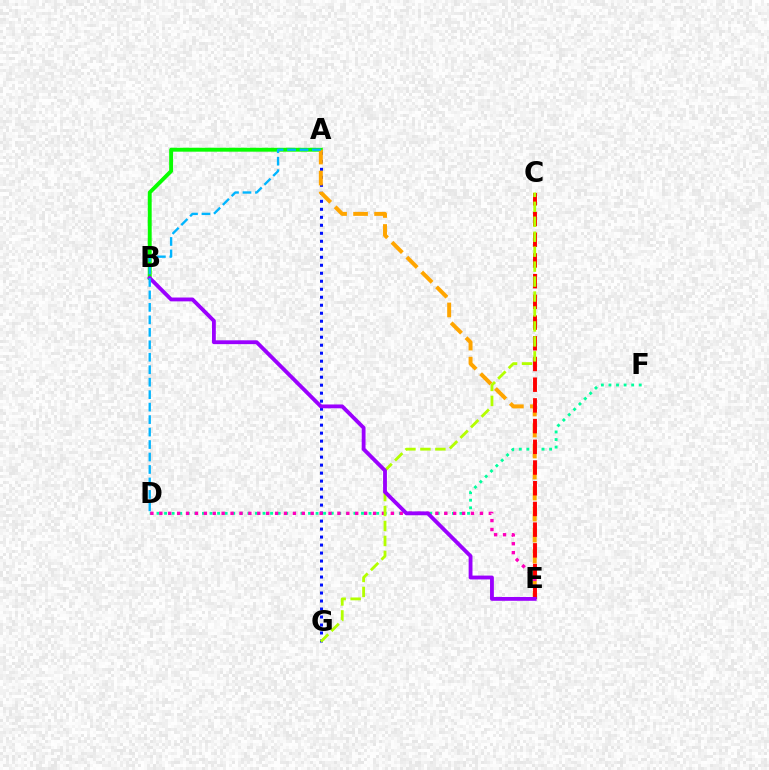{('A', 'B'): [{'color': '#08ff00', 'line_style': 'solid', 'thickness': 2.81}], ('A', 'G'): [{'color': '#0010ff', 'line_style': 'dotted', 'thickness': 2.17}], ('A', 'E'): [{'color': '#ffa500', 'line_style': 'dashed', 'thickness': 2.85}], ('D', 'F'): [{'color': '#00ff9d', 'line_style': 'dotted', 'thickness': 2.06}], ('D', 'E'): [{'color': '#ff00bd', 'line_style': 'dotted', 'thickness': 2.42}], ('C', 'E'): [{'color': '#ff0000', 'line_style': 'dashed', 'thickness': 2.81}], ('C', 'G'): [{'color': '#b3ff00', 'line_style': 'dashed', 'thickness': 2.03}], ('B', 'E'): [{'color': '#9b00ff', 'line_style': 'solid', 'thickness': 2.76}], ('A', 'D'): [{'color': '#00b5ff', 'line_style': 'dashed', 'thickness': 1.69}]}